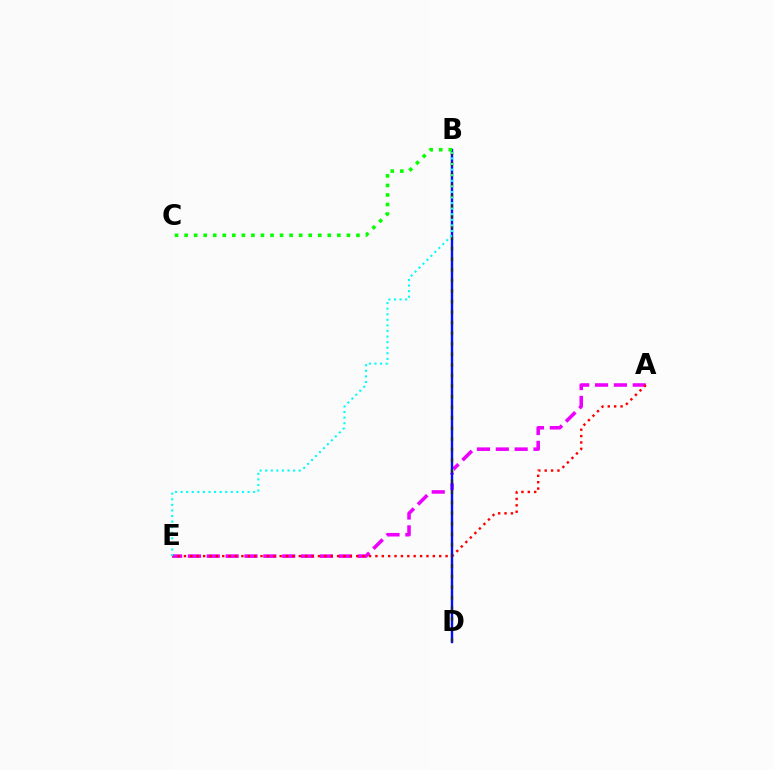{('A', 'E'): [{'color': '#ee00ff', 'line_style': 'dashed', 'thickness': 2.56}, {'color': '#ff0000', 'line_style': 'dotted', 'thickness': 1.73}], ('B', 'D'): [{'color': '#fcf500', 'line_style': 'dotted', 'thickness': 2.87}, {'color': '#0010ff', 'line_style': 'solid', 'thickness': 1.72}], ('B', 'C'): [{'color': '#08ff00', 'line_style': 'dotted', 'thickness': 2.59}], ('B', 'E'): [{'color': '#00fff6', 'line_style': 'dotted', 'thickness': 1.52}]}